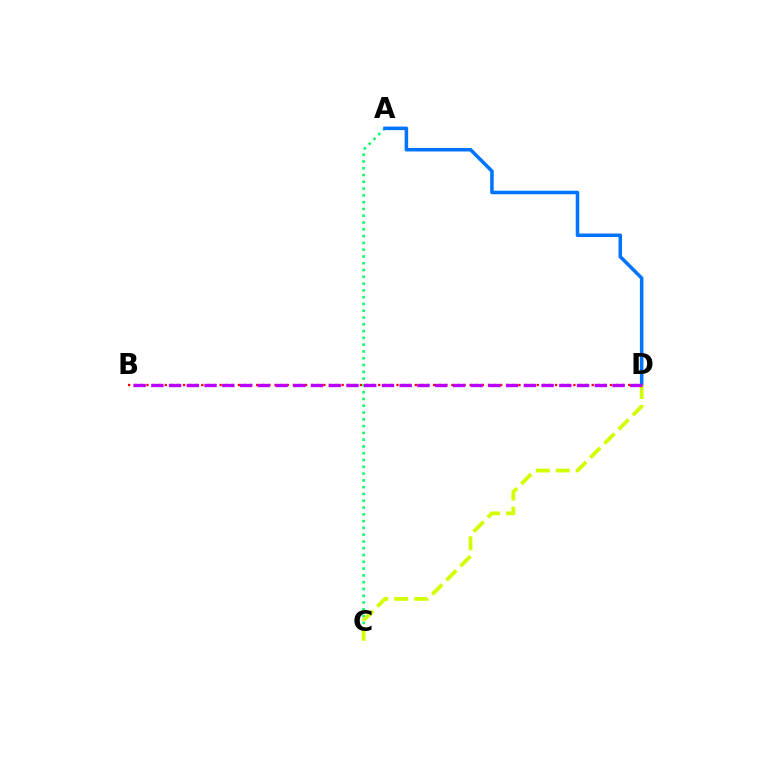{('A', 'C'): [{'color': '#00ff5c', 'line_style': 'dotted', 'thickness': 1.84}], ('B', 'D'): [{'color': '#ff0000', 'line_style': 'dotted', 'thickness': 1.66}, {'color': '#b900ff', 'line_style': 'dashed', 'thickness': 2.41}], ('A', 'D'): [{'color': '#0074ff', 'line_style': 'solid', 'thickness': 2.54}], ('C', 'D'): [{'color': '#d1ff00', 'line_style': 'dashed', 'thickness': 2.71}]}